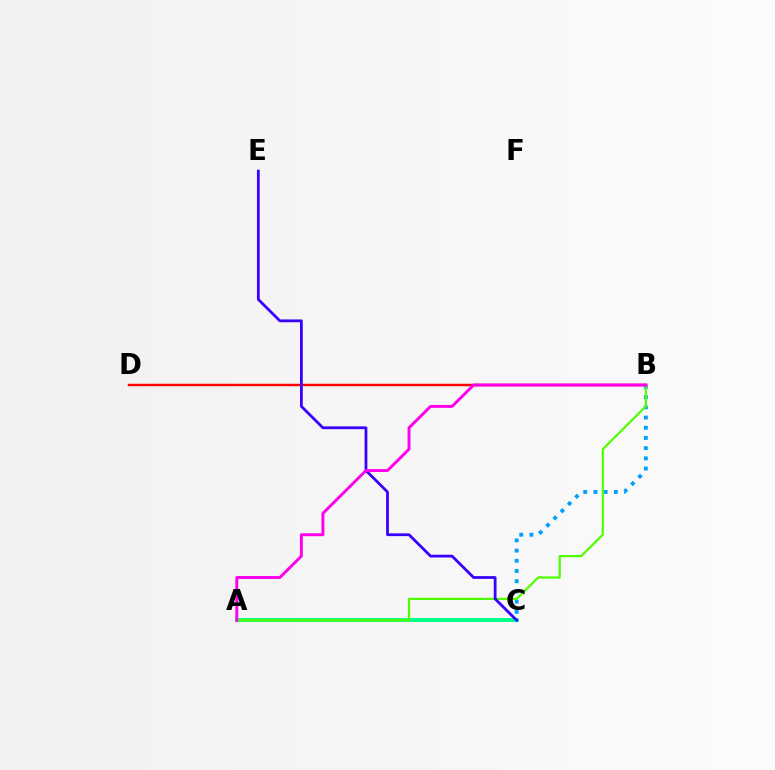{('A', 'C'): [{'color': '#ffd500', 'line_style': 'solid', 'thickness': 1.59}, {'color': '#00ff86', 'line_style': 'solid', 'thickness': 2.79}], ('B', 'C'): [{'color': '#009eff', 'line_style': 'dotted', 'thickness': 2.77}], ('B', 'D'): [{'color': '#ff0000', 'line_style': 'solid', 'thickness': 1.77}], ('A', 'B'): [{'color': '#4fff00', 'line_style': 'solid', 'thickness': 1.6}, {'color': '#ff00ed', 'line_style': 'solid', 'thickness': 2.1}], ('C', 'E'): [{'color': '#3700ff', 'line_style': 'solid', 'thickness': 2.0}]}